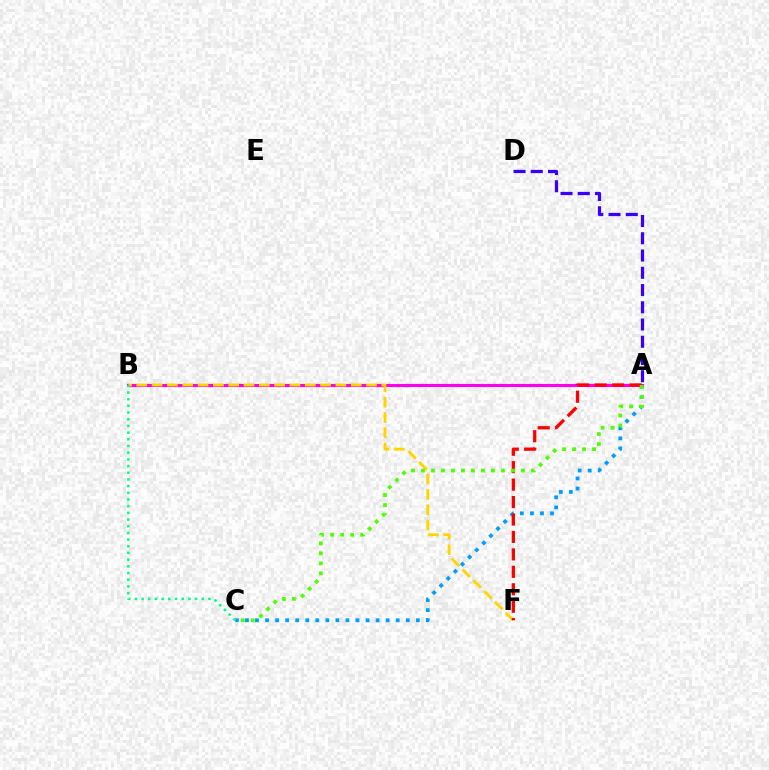{('A', 'B'): [{'color': '#ff00ed', 'line_style': 'solid', 'thickness': 2.24}], ('B', 'F'): [{'color': '#ffd500', 'line_style': 'dashed', 'thickness': 2.08}], ('A', 'C'): [{'color': '#009eff', 'line_style': 'dotted', 'thickness': 2.73}, {'color': '#4fff00', 'line_style': 'dotted', 'thickness': 2.72}], ('A', 'F'): [{'color': '#ff0000', 'line_style': 'dashed', 'thickness': 2.37}], ('B', 'C'): [{'color': '#00ff86', 'line_style': 'dotted', 'thickness': 1.82}], ('A', 'D'): [{'color': '#3700ff', 'line_style': 'dashed', 'thickness': 2.34}]}